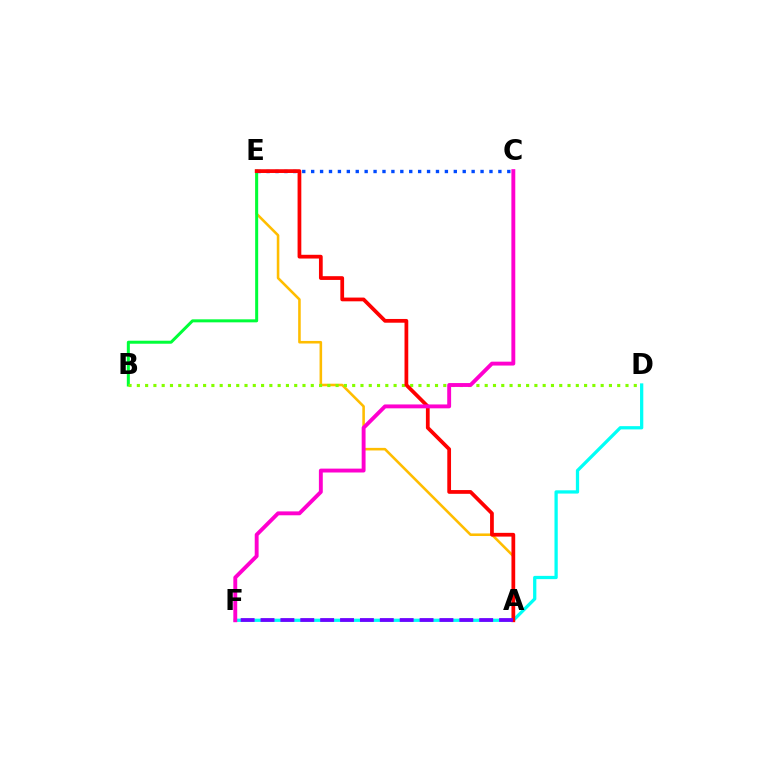{('A', 'E'): [{'color': '#ffbd00', 'line_style': 'solid', 'thickness': 1.85}, {'color': '#ff0000', 'line_style': 'solid', 'thickness': 2.7}], ('B', 'E'): [{'color': '#00ff39', 'line_style': 'solid', 'thickness': 2.17}], ('C', 'E'): [{'color': '#004bff', 'line_style': 'dotted', 'thickness': 2.42}], ('B', 'D'): [{'color': '#84ff00', 'line_style': 'dotted', 'thickness': 2.25}], ('D', 'F'): [{'color': '#00fff6', 'line_style': 'solid', 'thickness': 2.35}], ('A', 'F'): [{'color': '#7200ff', 'line_style': 'dashed', 'thickness': 2.7}], ('C', 'F'): [{'color': '#ff00cf', 'line_style': 'solid', 'thickness': 2.8}]}